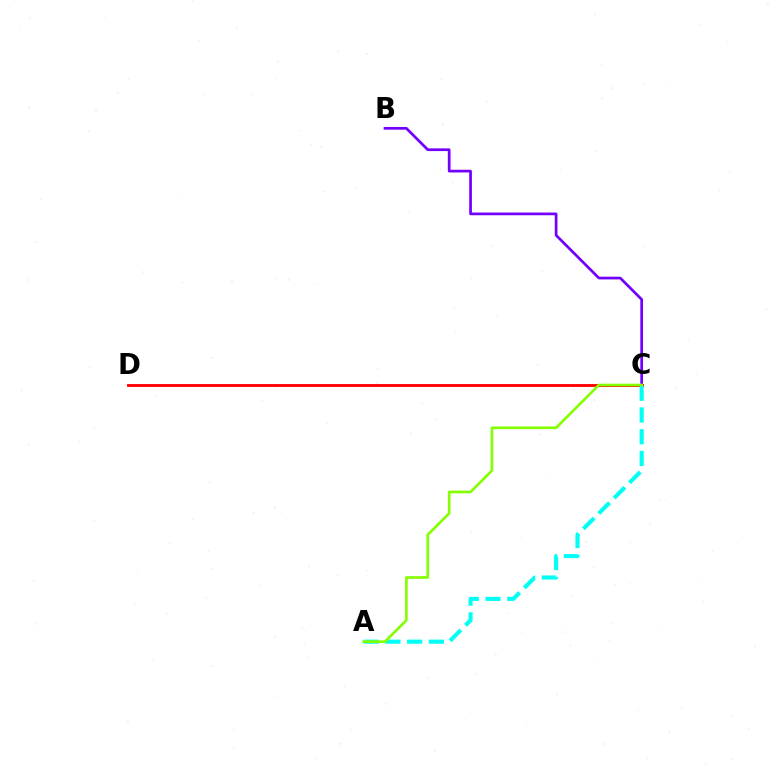{('C', 'D'): [{'color': '#ff0000', 'line_style': 'solid', 'thickness': 2.07}], ('B', 'C'): [{'color': '#7200ff', 'line_style': 'solid', 'thickness': 1.95}], ('A', 'C'): [{'color': '#00fff6', 'line_style': 'dashed', 'thickness': 2.95}, {'color': '#84ff00', 'line_style': 'solid', 'thickness': 1.91}]}